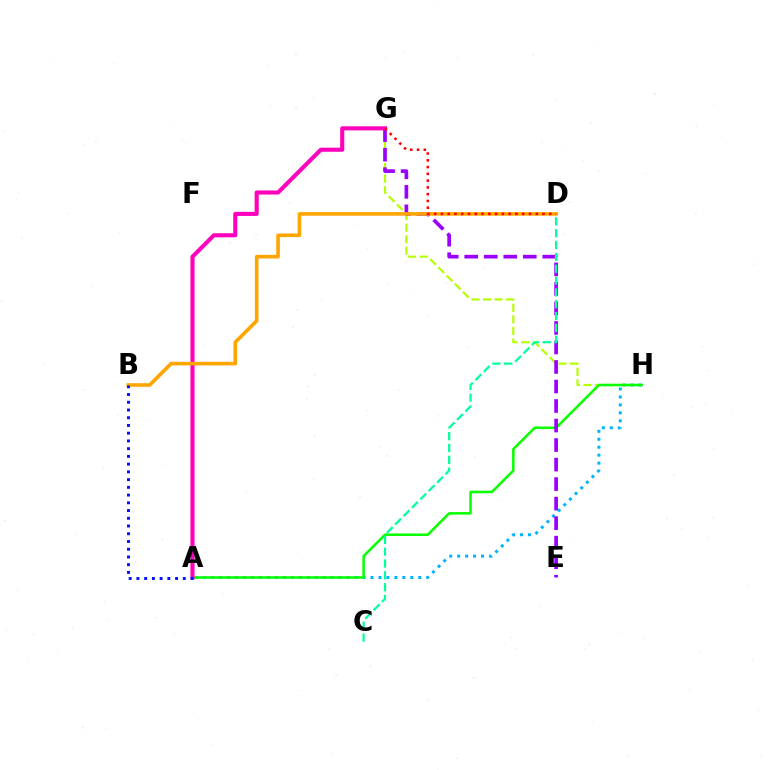{('G', 'H'): [{'color': '#b3ff00', 'line_style': 'dashed', 'thickness': 1.57}], ('A', 'H'): [{'color': '#00b5ff', 'line_style': 'dotted', 'thickness': 2.16}, {'color': '#08ff00', 'line_style': 'solid', 'thickness': 1.82}], ('E', 'G'): [{'color': '#9b00ff', 'line_style': 'dashed', 'thickness': 2.65}], ('C', 'D'): [{'color': '#00ff9d', 'line_style': 'dashed', 'thickness': 1.61}], ('A', 'G'): [{'color': '#ff00bd', 'line_style': 'solid', 'thickness': 2.95}], ('B', 'D'): [{'color': '#ffa500', 'line_style': 'solid', 'thickness': 2.61}], ('A', 'B'): [{'color': '#0010ff', 'line_style': 'dotted', 'thickness': 2.1}], ('D', 'G'): [{'color': '#ff0000', 'line_style': 'dotted', 'thickness': 1.84}]}